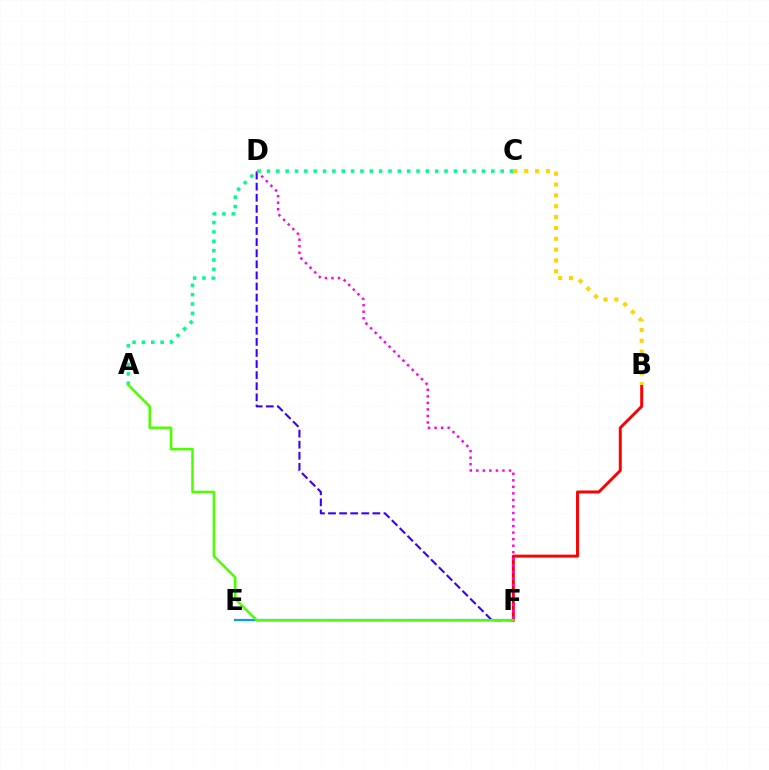{('D', 'F'): [{'color': '#3700ff', 'line_style': 'dashed', 'thickness': 1.51}, {'color': '#ff00ed', 'line_style': 'dotted', 'thickness': 1.78}], ('E', 'F'): [{'color': '#009eff', 'line_style': 'solid', 'thickness': 1.59}], ('B', 'F'): [{'color': '#ff0000', 'line_style': 'solid', 'thickness': 2.12}], ('A', 'C'): [{'color': '#00ff86', 'line_style': 'dotted', 'thickness': 2.54}], ('B', 'C'): [{'color': '#ffd500', 'line_style': 'dotted', 'thickness': 2.94}], ('A', 'F'): [{'color': '#4fff00', 'line_style': 'solid', 'thickness': 1.83}]}